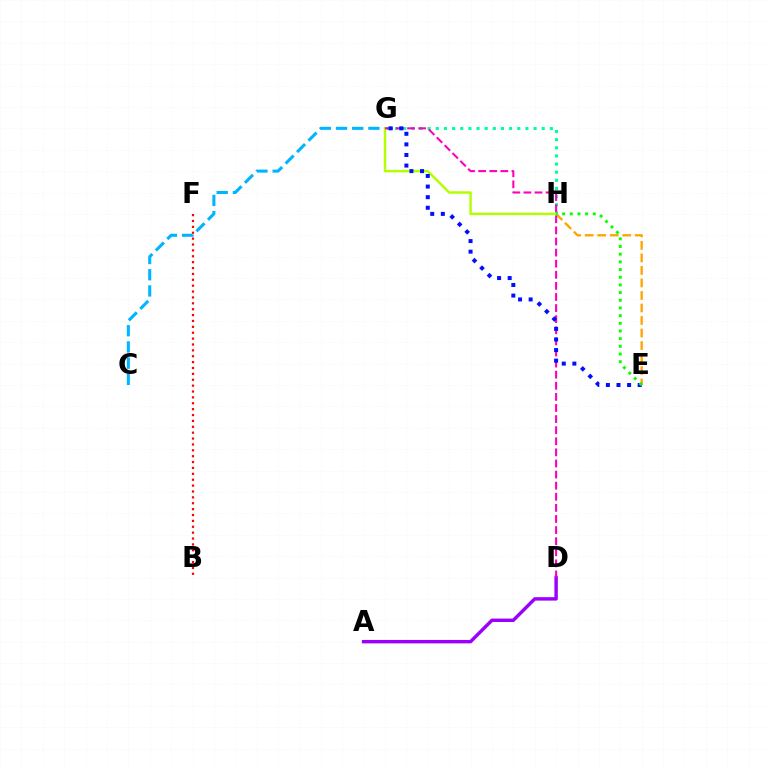{('E', 'H'): [{'color': '#ffa500', 'line_style': 'dashed', 'thickness': 1.7}, {'color': '#08ff00', 'line_style': 'dotted', 'thickness': 2.09}], ('A', 'D'): [{'color': '#9b00ff', 'line_style': 'solid', 'thickness': 2.46}], ('C', 'G'): [{'color': '#00b5ff', 'line_style': 'dashed', 'thickness': 2.2}], ('G', 'H'): [{'color': '#00ff9d', 'line_style': 'dotted', 'thickness': 2.21}, {'color': '#b3ff00', 'line_style': 'solid', 'thickness': 1.76}], ('D', 'G'): [{'color': '#ff00bd', 'line_style': 'dashed', 'thickness': 1.51}], ('E', 'G'): [{'color': '#0010ff', 'line_style': 'dotted', 'thickness': 2.88}], ('B', 'F'): [{'color': '#ff0000', 'line_style': 'dotted', 'thickness': 1.6}]}